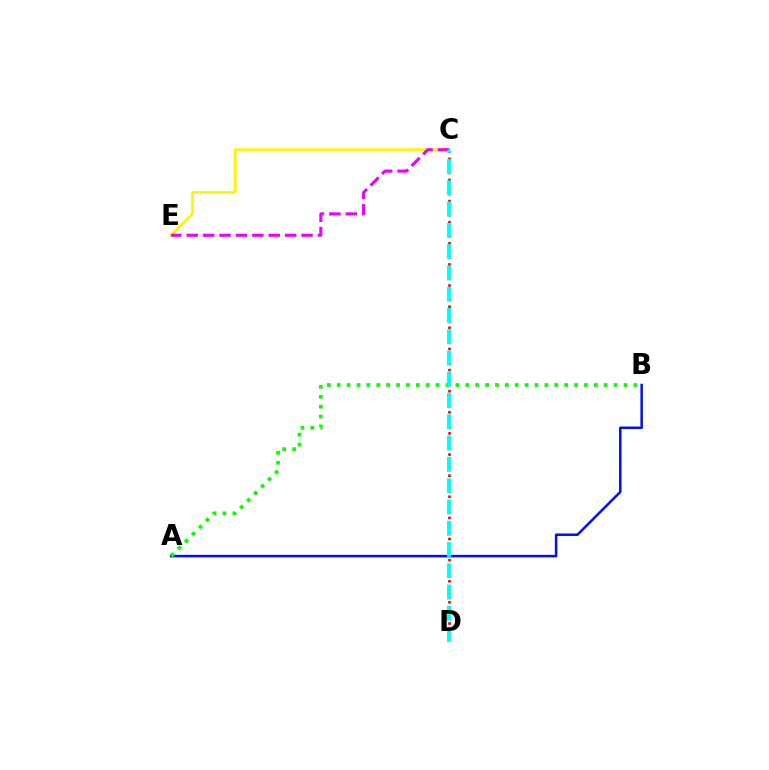{('A', 'B'): [{'color': '#0010ff', 'line_style': 'solid', 'thickness': 1.82}, {'color': '#08ff00', 'line_style': 'dotted', 'thickness': 2.69}], ('C', 'E'): [{'color': '#fcf500', 'line_style': 'solid', 'thickness': 1.95}, {'color': '#ee00ff', 'line_style': 'dashed', 'thickness': 2.23}], ('C', 'D'): [{'color': '#ff0000', 'line_style': 'dotted', 'thickness': 1.91}, {'color': '#00fff6', 'line_style': 'dashed', 'thickness': 2.89}]}